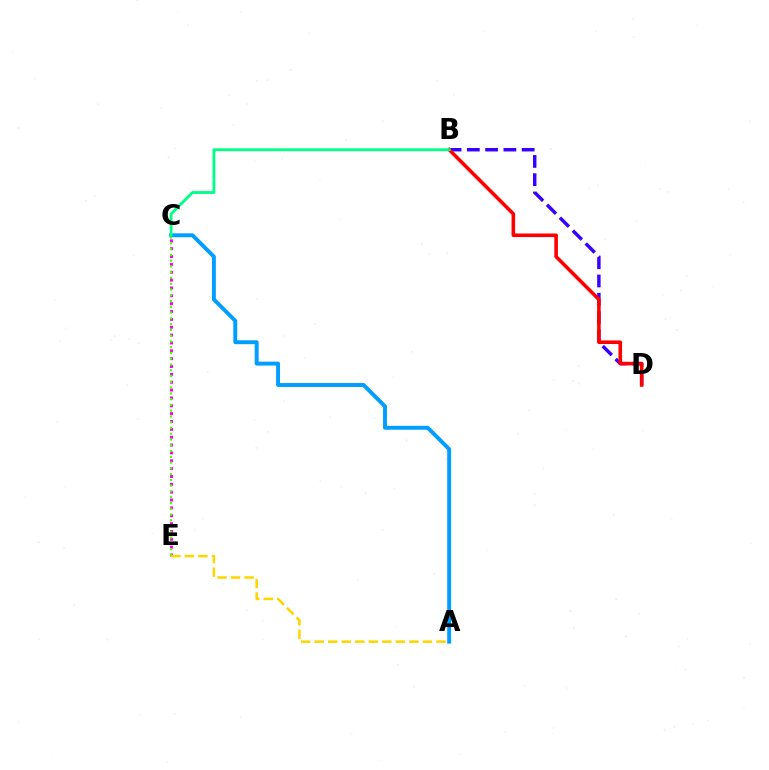{('A', 'C'): [{'color': '#009eff', 'line_style': 'solid', 'thickness': 2.82}], ('C', 'E'): [{'color': '#ff00ed', 'line_style': 'dotted', 'thickness': 2.13}, {'color': '#4fff00', 'line_style': 'dotted', 'thickness': 1.57}], ('A', 'E'): [{'color': '#ffd500', 'line_style': 'dashed', 'thickness': 1.84}], ('B', 'D'): [{'color': '#3700ff', 'line_style': 'dashed', 'thickness': 2.48}, {'color': '#ff0000', 'line_style': 'solid', 'thickness': 2.58}], ('B', 'C'): [{'color': '#00ff86', 'line_style': 'solid', 'thickness': 2.05}]}